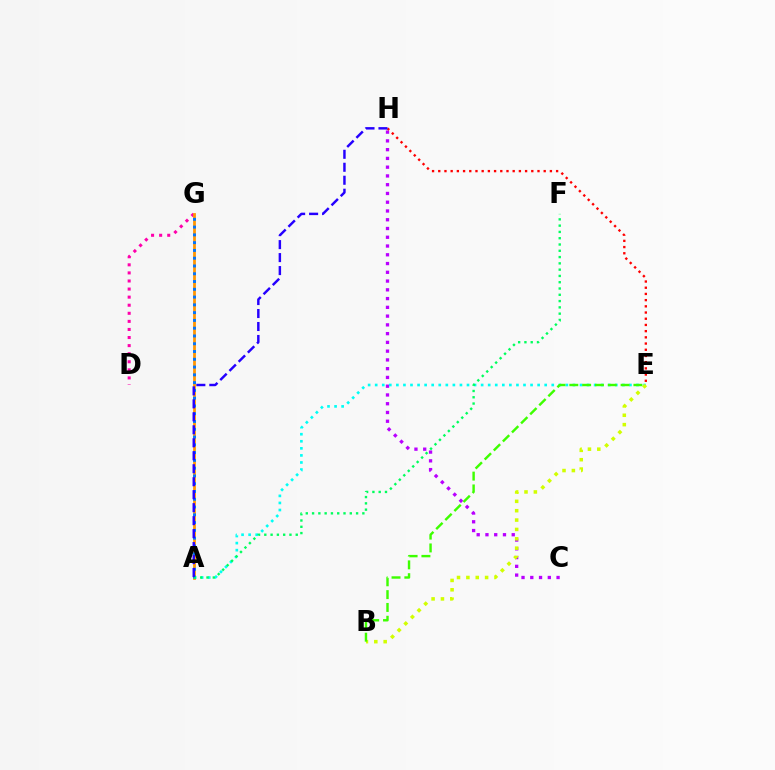{('D', 'G'): [{'color': '#ff00ac', 'line_style': 'dotted', 'thickness': 2.19}], ('C', 'H'): [{'color': '#b900ff', 'line_style': 'dotted', 'thickness': 2.38}], ('A', 'G'): [{'color': '#ff9400', 'line_style': 'solid', 'thickness': 1.99}, {'color': '#0074ff', 'line_style': 'dotted', 'thickness': 2.11}], ('A', 'E'): [{'color': '#00fff6', 'line_style': 'dotted', 'thickness': 1.92}], ('E', 'H'): [{'color': '#ff0000', 'line_style': 'dotted', 'thickness': 1.69}], ('B', 'E'): [{'color': '#d1ff00', 'line_style': 'dotted', 'thickness': 2.54}, {'color': '#3dff00', 'line_style': 'dashed', 'thickness': 1.74}], ('A', 'F'): [{'color': '#00ff5c', 'line_style': 'dotted', 'thickness': 1.71}], ('A', 'H'): [{'color': '#2500ff', 'line_style': 'dashed', 'thickness': 1.76}]}